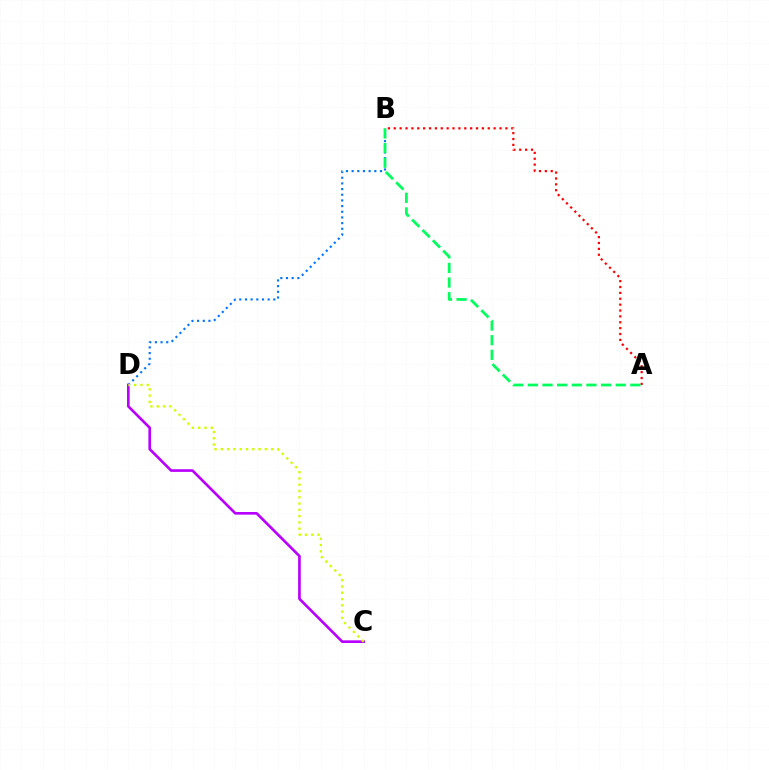{('B', 'D'): [{'color': '#0074ff', 'line_style': 'dotted', 'thickness': 1.54}], ('A', 'B'): [{'color': '#ff0000', 'line_style': 'dotted', 'thickness': 1.6}, {'color': '#00ff5c', 'line_style': 'dashed', 'thickness': 1.99}], ('C', 'D'): [{'color': '#b900ff', 'line_style': 'solid', 'thickness': 1.91}, {'color': '#d1ff00', 'line_style': 'dotted', 'thickness': 1.71}]}